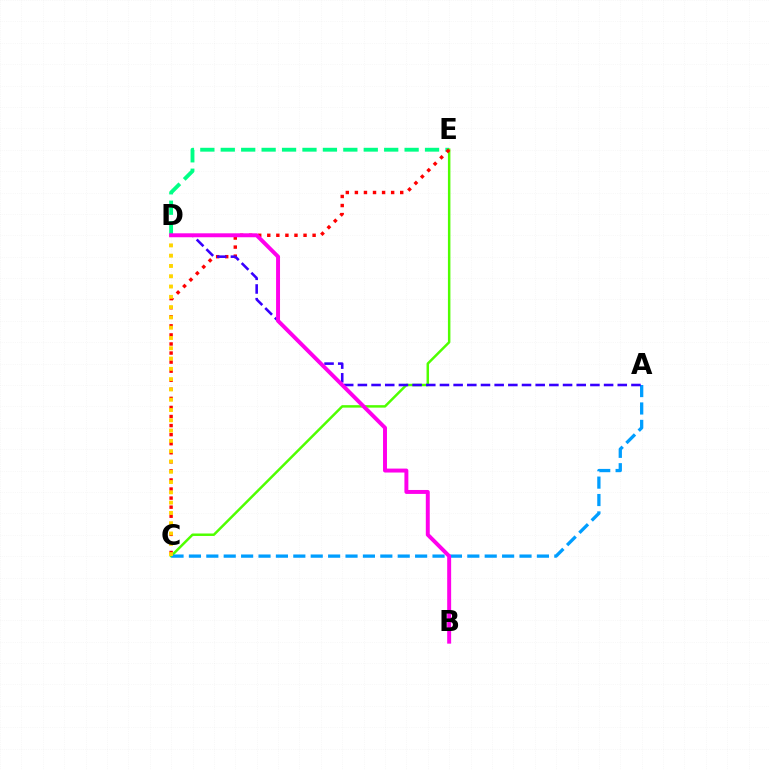{('D', 'E'): [{'color': '#00ff86', 'line_style': 'dashed', 'thickness': 2.77}], ('C', 'E'): [{'color': '#4fff00', 'line_style': 'solid', 'thickness': 1.78}, {'color': '#ff0000', 'line_style': 'dotted', 'thickness': 2.46}], ('A', 'C'): [{'color': '#009eff', 'line_style': 'dashed', 'thickness': 2.36}], ('A', 'D'): [{'color': '#3700ff', 'line_style': 'dashed', 'thickness': 1.86}], ('C', 'D'): [{'color': '#ffd500', 'line_style': 'dotted', 'thickness': 2.8}], ('B', 'D'): [{'color': '#ff00ed', 'line_style': 'solid', 'thickness': 2.84}]}